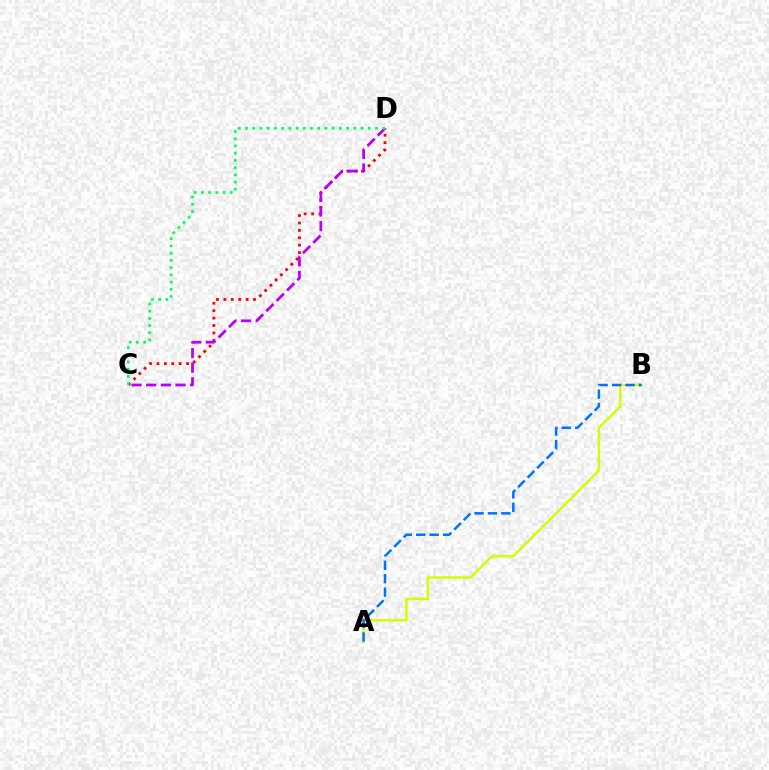{('A', 'B'): [{'color': '#d1ff00', 'line_style': 'solid', 'thickness': 1.75}, {'color': '#0074ff', 'line_style': 'dashed', 'thickness': 1.82}], ('C', 'D'): [{'color': '#ff0000', 'line_style': 'dotted', 'thickness': 2.01}, {'color': '#b900ff', 'line_style': 'dashed', 'thickness': 1.99}, {'color': '#00ff5c', 'line_style': 'dotted', 'thickness': 1.96}]}